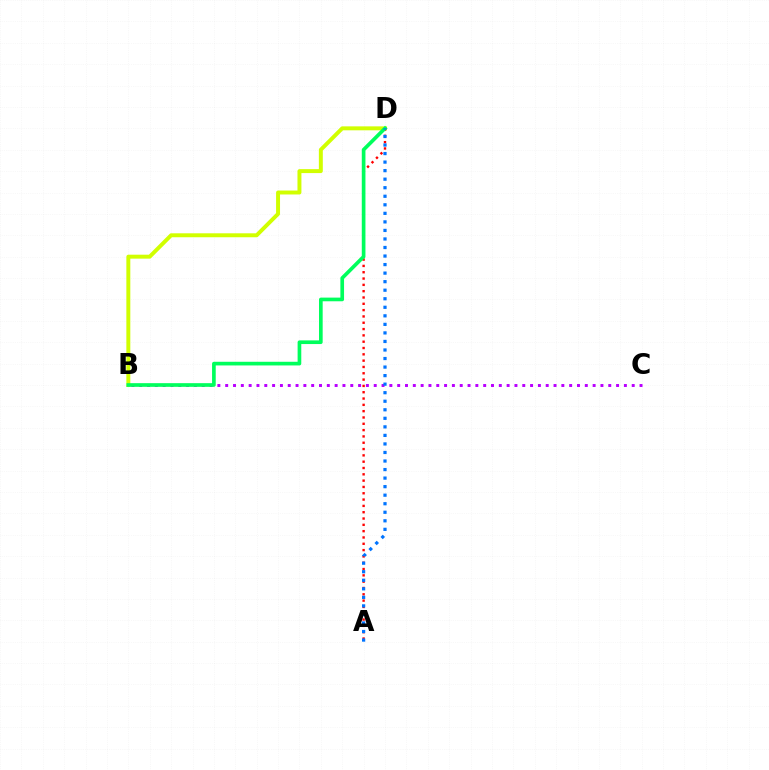{('B', 'C'): [{'color': '#b900ff', 'line_style': 'dotted', 'thickness': 2.12}], ('B', 'D'): [{'color': '#d1ff00', 'line_style': 'solid', 'thickness': 2.84}, {'color': '#00ff5c', 'line_style': 'solid', 'thickness': 2.64}], ('A', 'D'): [{'color': '#ff0000', 'line_style': 'dotted', 'thickness': 1.72}, {'color': '#0074ff', 'line_style': 'dotted', 'thickness': 2.32}]}